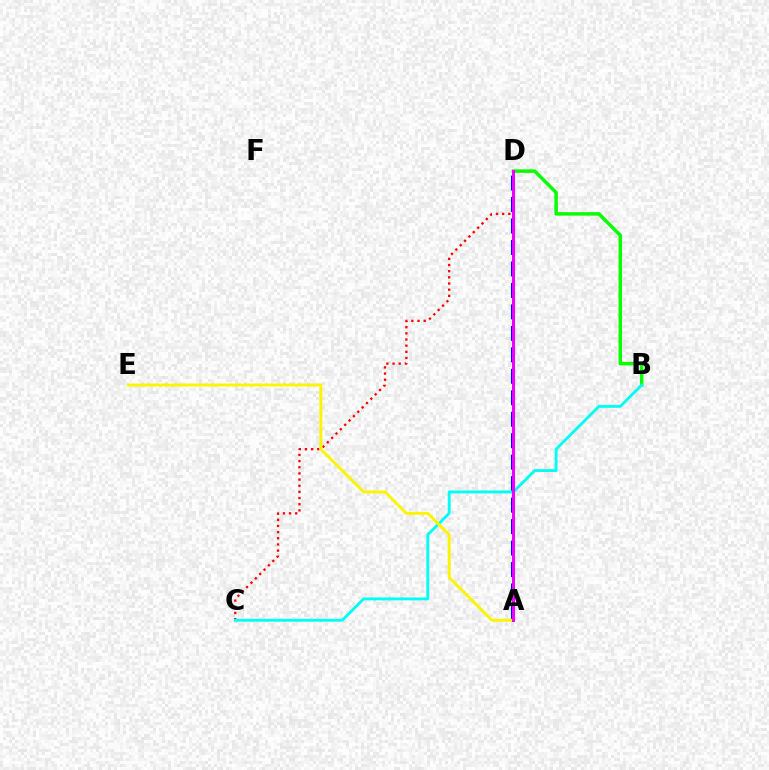{('C', 'D'): [{'color': '#ff0000', 'line_style': 'dotted', 'thickness': 1.67}], ('A', 'D'): [{'color': '#0010ff', 'line_style': 'dashed', 'thickness': 2.92}, {'color': '#ee00ff', 'line_style': 'solid', 'thickness': 2.17}], ('B', 'D'): [{'color': '#08ff00', 'line_style': 'solid', 'thickness': 2.51}], ('B', 'C'): [{'color': '#00fff6', 'line_style': 'solid', 'thickness': 2.08}], ('A', 'E'): [{'color': '#fcf500', 'line_style': 'solid', 'thickness': 2.11}]}